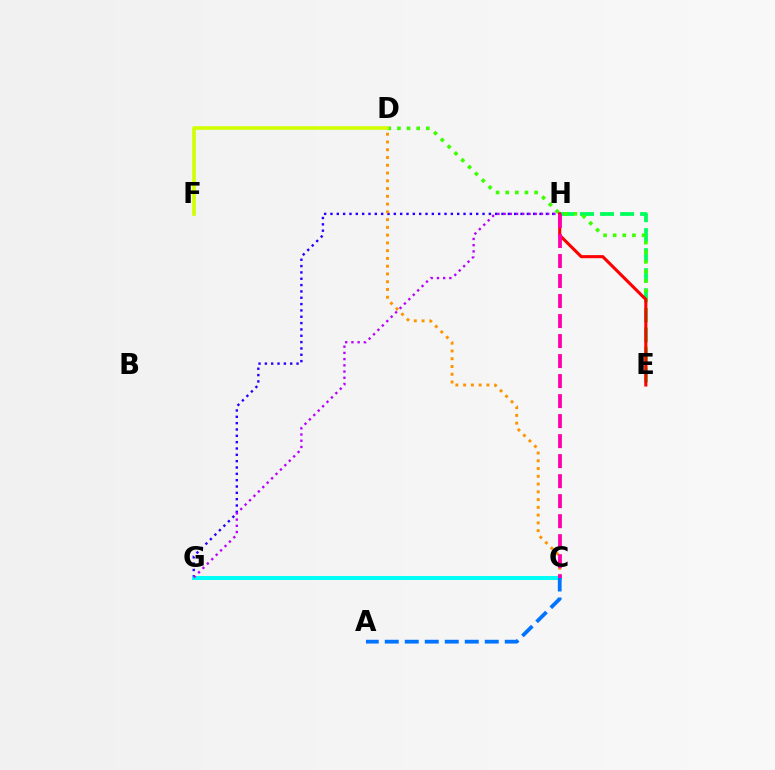{('E', 'H'): [{'color': '#00ff5c', 'line_style': 'dashed', 'thickness': 2.72}, {'color': '#ff0000', 'line_style': 'solid', 'thickness': 2.23}], ('G', 'H'): [{'color': '#2500ff', 'line_style': 'dotted', 'thickness': 1.72}, {'color': '#b900ff', 'line_style': 'dotted', 'thickness': 1.69}], ('C', 'G'): [{'color': '#00fff6', 'line_style': 'solid', 'thickness': 2.85}], ('D', 'E'): [{'color': '#3dff00', 'line_style': 'dotted', 'thickness': 2.61}], ('C', 'D'): [{'color': '#ff9400', 'line_style': 'dotted', 'thickness': 2.11}], ('A', 'C'): [{'color': '#0074ff', 'line_style': 'dashed', 'thickness': 2.72}], ('D', 'F'): [{'color': '#d1ff00', 'line_style': 'solid', 'thickness': 2.61}], ('C', 'H'): [{'color': '#ff00ac', 'line_style': 'dashed', 'thickness': 2.72}]}